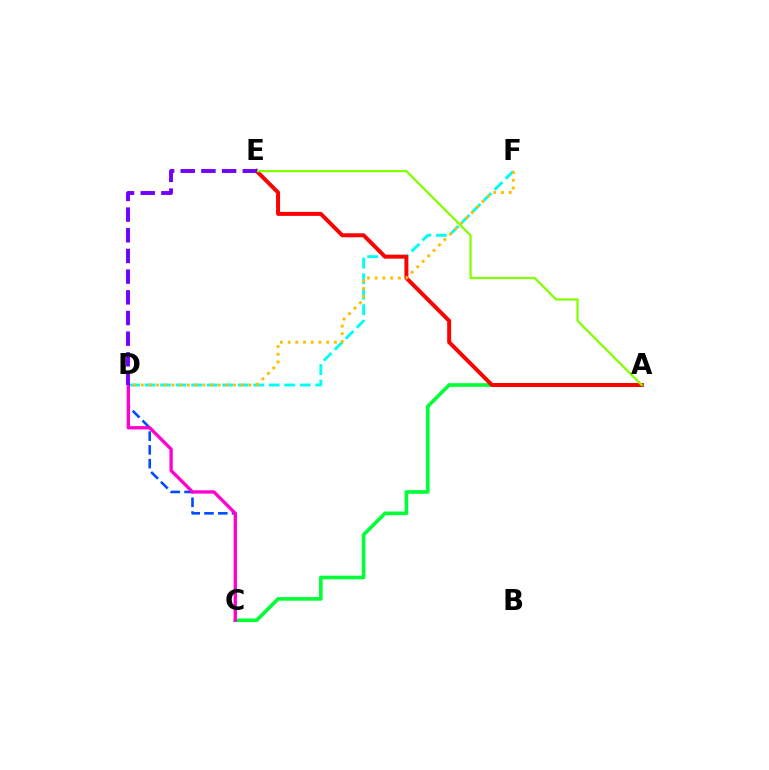{('C', 'D'): [{'color': '#004bff', 'line_style': 'dashed', 'thickness': 1.87}, {'color': '#ff00cf', 'line_style': 'solid', 'thickness': 2.39}], ('A', 'C'): [{'color': '#00ff39', 'line_style': 'solid', 'thickness': 2.62}], ('D', 'F'): [{'color': '#00fff6', 'line_style': 'dashed', 'thickness': 2.11}, {'color': '#ffbd00', 'line_style': 'dotted', 'thickness': 2.09}], ('A', 'E'): [{'color': '#ff0000', 'line_style': 'solid', 'thickness': 2.86}, {'color': '#84ff00', 'line_style': 'solid', 'thickness': 1.62}], ('D', 'E'): [{'color': '#7200ff', 'line_style': 'dashed', 'thickness': 2.81}]}